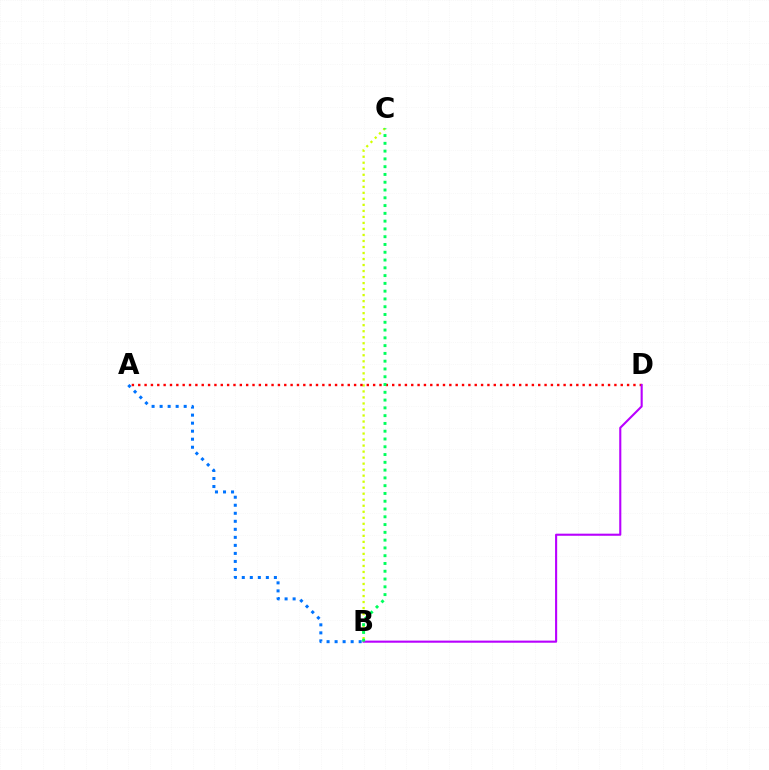{('B', 'C'): [{'color': '#d1ff00', 'line_style': 'dotted', 'thickness': 1.64}, {'color': '#00ff5c', 'line_style': 'dotted', 'thickness': 2.11}], ('A', 'D'): [{'color': '#ff0000', 'line_style': 'dotted', 'thickness': 1.72}], ('A', 'B'): [{'color': '#0074ff', 'line_style': 'dotted', 'thickness': 2.18}], ('B', 'D'): [{'color': '#b900ff', 'line_style': 'solid', 'thickness': 1.51}]}